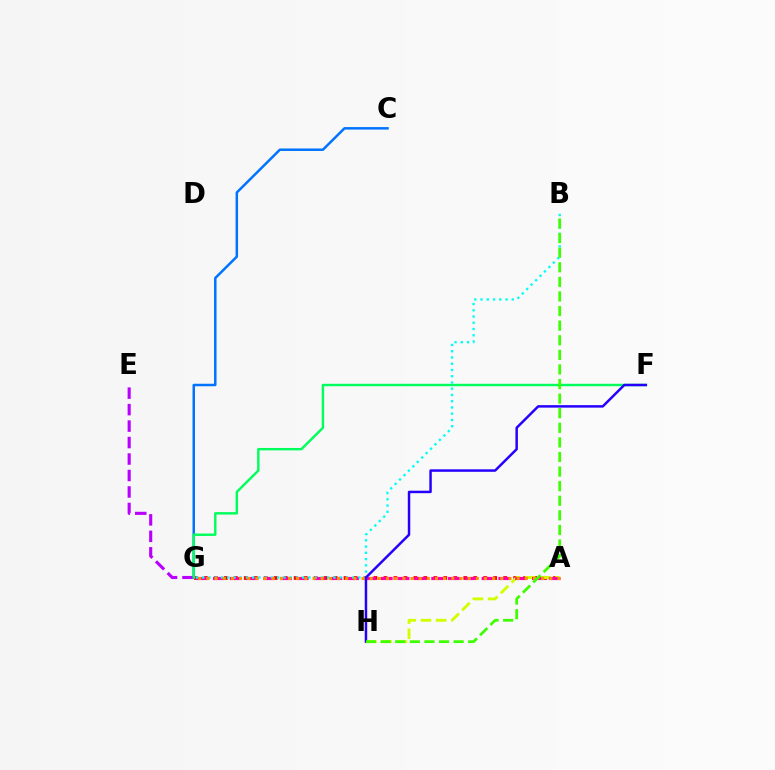{('A', 'G'): [{'color': '#ff0000', 'line_style': 'dotted', 'thickness': 2.71}, {'color': '#ff00ac', 'line_style': 'dashed', 'thickness': 2.28}, {'color': '#ff9400', 'line_style': 'dotted', 'thickness': 2.22}], ('C', 'G'): [{'color': '#0074ff', 'line_style': 'solid', 'thickness': 1.8}], ('E', 'G'): [{'color': '#b900ff', 'line_style': 'dashed', 'thickness': 2.24}], ('F', 'G'): [{'color': '#00ff5c', 'line_style': 'solid', 'thickness': 1.75}], ('A', 'H'): [{'color': '#d1ff00', 'line_style': 'dashed', 'thickness': 2.07}], ('B', 'G'): [{'color': '#00fff6', 'line_style': 'dotted', 'thickness': 1.7}], ('F', 'H'): [{'color': '#2500ff', 'line_style': 'solid', 'thickness': 1.79}], ('B', 'H'): [{'color': '#3dff00', 'line_style': 'dashed', 'thickness': 1.98}]}